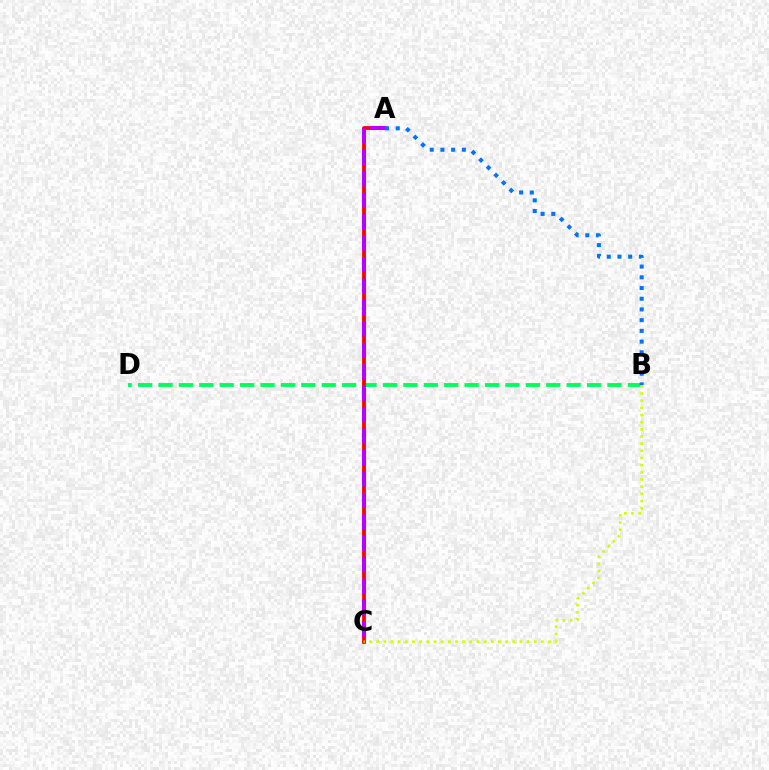{('B', 'D'): [{'color': '#00ff5c', 'line_style': 'dashed', 'thickness': 2.77}], ('A', 'C'): [{'color': '#ff0000', 'line_style': 'solid', 'thickness': 2.73}, {'color': '#b900ff', 'line_style': 'dashed', 'thickness': 2.91}], ('A', 'B'): [{'color': '#0074ff', 'line_style': 'dotted', 'thickness': 2.91}], ('B', 'C'): [{'color': '#d1ff00', 'line_style': 'dotted', 'thickness': 1.95}]}